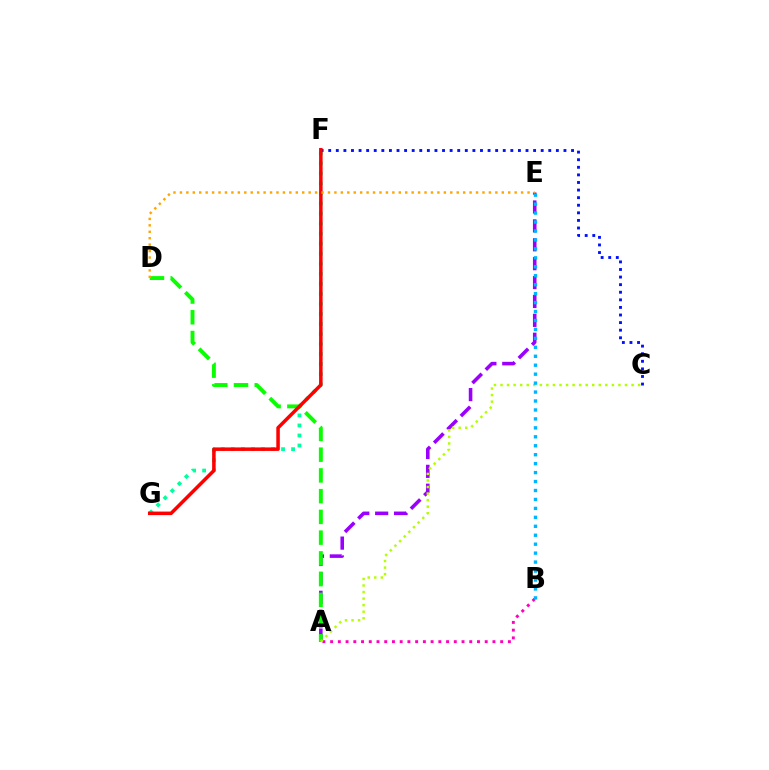{('A', 'E'): [{'color': '#9b00ff', 'line_style': 'dashed', 'thickness': 2.57}], ('A', 'B'): [{'color': '#ff00bd', 'line_style': 'dotted', 'thickness': 2.1}], ('F', 'G'): [{'color': '#00ff9d', 'line_style': 'dotted', 'thickness': 2.73}, {'color': '#ff0000', 'line_style': 'solid', 'thickness': 2.53}], ('A', 'D'): [{'color': '#08ff00', 'line_style': 'dashed', 'thickness': 2.82}], ('C', 'F'): [{'color': '#0010ff', 'line_style': 'dotted', 'thickness': 2.06}], ('A', 'C'): [{'color': '#b3ff00', 'line_style': 'dotted', 'thickness': 1.78}], ('D', 'E'): [{'color': '#ffa500', 'line_style': 'dotted', 'thickness': 1.75}], ('B', 'E'): [{'color': '#00b5ff', 'line_style': 'dotted', 'thickness': 2.43}]}